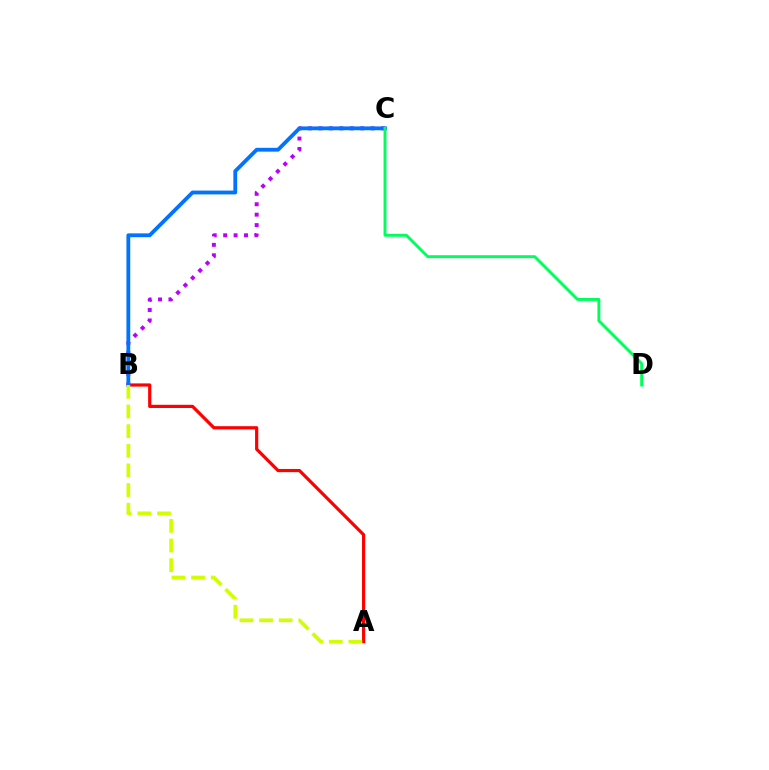{('A', 'B'): [{'color': '#ff0000', 'line_style': 'solid', 'thickness': 2.3}, {'color': '#d1ff00', 'line_style': 'dashed', 'thickness': 2.67}], ('B', 'C'): [{'color': '#b900ff', 'line_style': 'dotted', 'thickness': 2.83}, {'color': '#0074ff', 'line_style': 'solid', 'thickness': 2.75}], ('C', 'D'): [{'color': '#00ff5c', 'line_style': 'solid', 'thickness': 2.11}]}